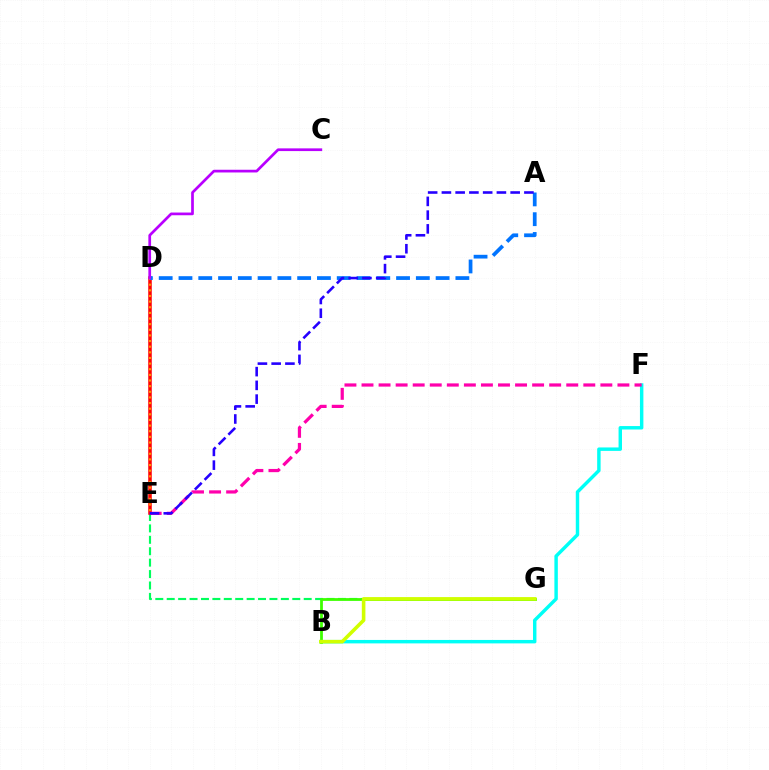{('E', 'G'): [{'color': '#00ff5c', 'line_style': 'dashed', 'thickness': 1.55}], ('D', 'E'): [{'color': '#ff0000', 'line_style': 'solid', 'thickness': 2.53}, {'color': '#ff9400', 'line_style': 'dotted', 'thickness': 1.53}], ('B', 'F'): [{'color': '#00fff6', 'line_style': 'solid', 'thickness': 2.48}], ('B', 'G'): [{'color': '#3dff00', 'line_style': 'solid', 'thickness': 2.0}, {'color': '#d1ff00', 'line_style': 'solid', 'thickness': 2.58}], ('E', 'F'): [{'color': '#ff00ac', 'line_style': 'dashed', 'thickness': 2.32}], ('A', 'D'): [{'color': '#0074ff', 'line_style': 'dashed', 'thickness': 2.69}], ('A', 'E'): [{'color': '#2500ff', 'line_style': 'dashed', 'thickness': 1.87}], ('C', 'D'): [{'color': '#b900ff', 'line_style': 'solid', 'thickness': 1.95}]}